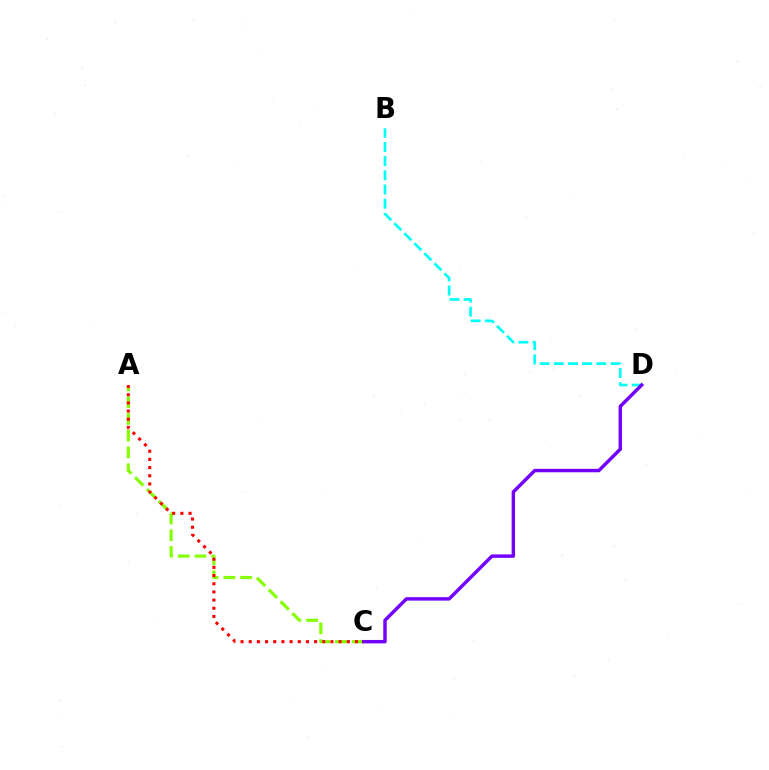{('A', 'C'): [{'color': '#84ff00', 'line_style': 'dashed', 'thickness': 2.28}, {'color': '#ff0000', 'line_style': 'dotted', 'thickness': 2.22}], ('B', 'D'): [{'color': '#00fff6', 'line_style': 'dashed', 'thickness': 1.93}], ('C', 'D'): [{'color': '#7200ff', 'line_style': 'solid', 'thickness': 2.47}]}